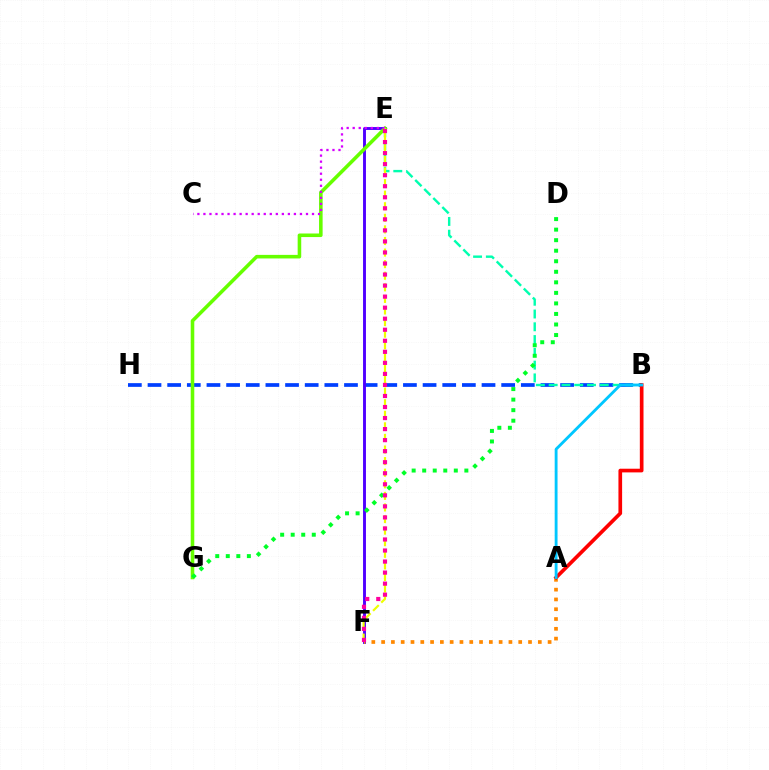{('B', 'H'): [{'color': '#003fff', 'line_style': 'dashed', 'thickness': 2.67}], ('B', 'E'): [{'color': '#00ffaf', 'line_style': 'dashed', 'thickness': 1.74}], ('E', 'F'): [{'color': '#4f00ff', 'line_style': 'solid', 'thickness': 2.08}, {'color': '#eeff00', 'line_style': 'dashed', 'thickness': 1.57}, {'color': '#ff00a0', 'line_style': 'dotted', 'thickness': 3.0}], ('A', 'F'): [{'color': '#ff8800', 'line_style': 'dotted', 'thickness': 2.66}], ('E', 'G'): [{'color': '#66ff00', 'line_style': 'solid', 'thickness': 2.57}], ('C', 'E'): [{'color': '#d600ff', 'line_style': 'dotted', 'thickness': 1.64}], ('A', 'B'): [{'color': '#ff0000', 'line_style': 'solid', 'thickness': 2.65}, {'color': '#00c7ff', 'line_style': 'solid', 'thickness': 2.05}], ('D', 'G'): [{'color': '#00ff27', 'line_style': 'dotted', 'thickness': 2.86}]}